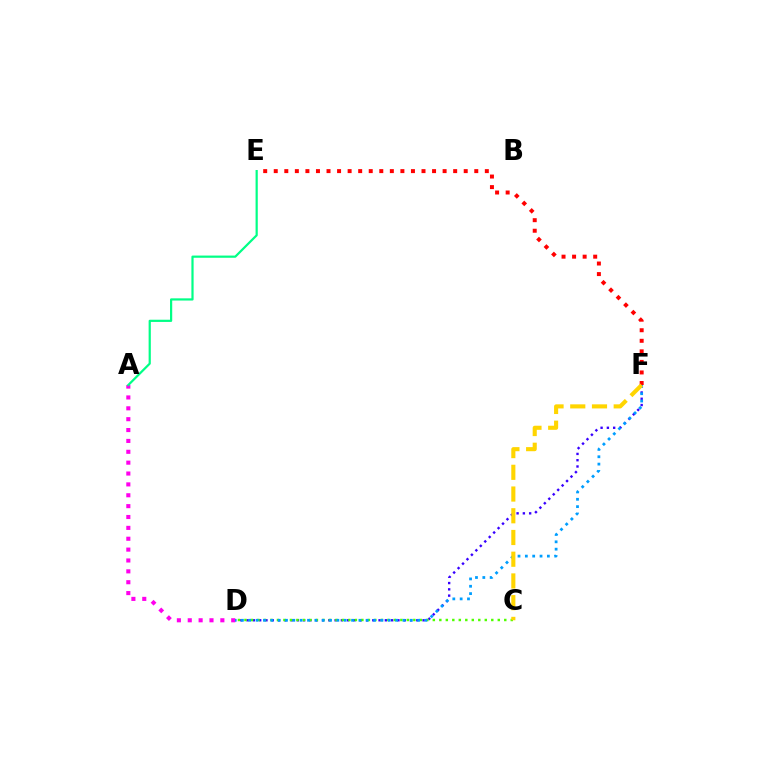{('A', 'D'): [{'color': '#ff00ed', 'line_style': 'dotted', 'thickness': 2.95}], ('D', 'F'): [{'color': '#3700ff', 'line_style': 'dotted', 'thickness': 1.71}, {'color': '#009eff', 'line_style': 'dotted', 'thickness': 1.99}], ('C', 'D'): [{'color': '#4fff00', 'line_style': 'dotted', 'thickness': 1.76}], ('E', 'F'): [{'color': '#ff0000', 'line_style': 'dotted', 'thickness': 2.87}], ('C', 'F'): [{'color': '#ffd500', 'line_style': 'dashed', 'thickness': 2.95}], ('A', 'E'): [{'color': '#00ff86', 'line_style': 'solid', 'thickness': 1.59}]}